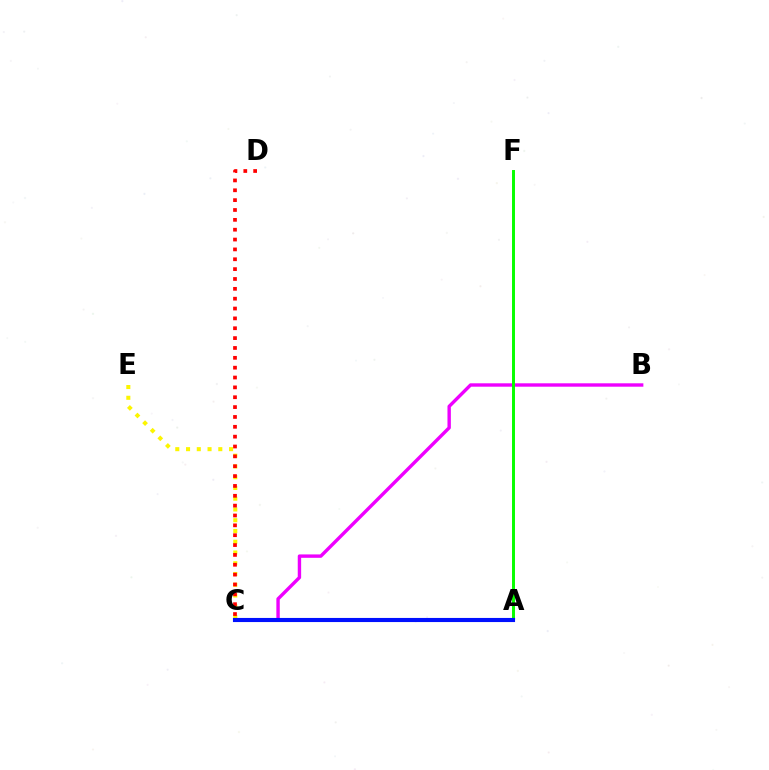{('C', 'E'): [{'color': '#fcf500', 'line_style': 'dotted', 'thickness': 2.92}], ('A', 'C'): [{'color': '#00fff6', 'line_style': 'dashed', 'thickness': 1.68}, {'color': '#0010ff', 'line_style': 'solid', 'thickness': 2.96}], ('B', 'C'): [{'color': '#ee00ff', 'line_style': 'solid', 'thickness': 2.44}], ('C', 'D'): [{'color': '#ff0000', 'line_style': 'dotted', 'thickness': 2.68}], ('A', 'F'): [{'color': '#08ff00', 'line_style': 'solid', 'thickness': 2.13}]}